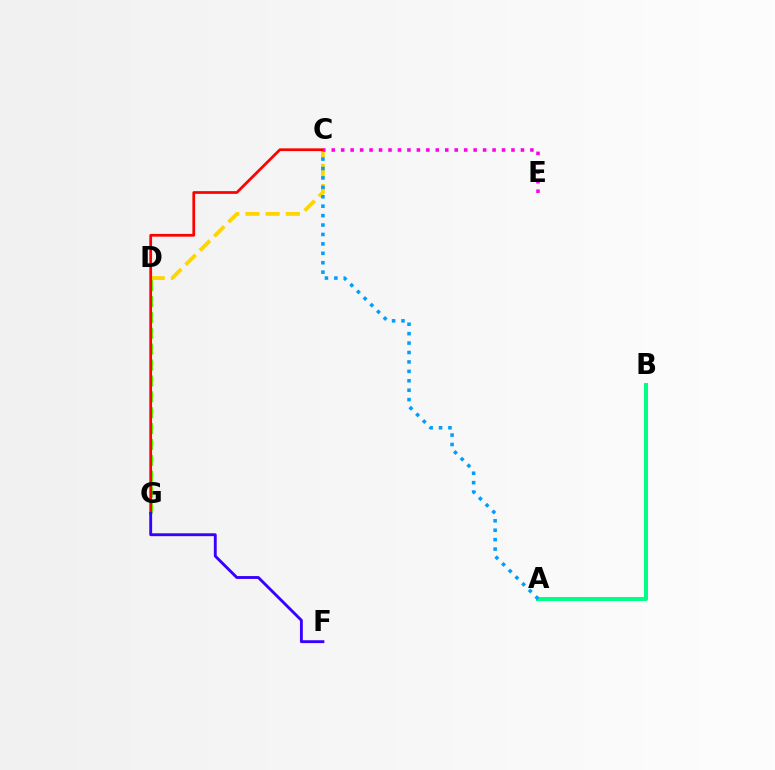{('A', 'B'): [{'color': '#00ff86', 'line_style': 'solid', 'thickness': 2.89}], ('C', 'D'): [{'color': '#ffd500', 'line_style': 'dashed', 'thickness': 2.74}], ('A', 'C'): [{'color': '#009eff', 'line_style': 'dotted', 'thickness': 2.56}], ('D', 'G'): [{'color': '#4fff00', 'line_style': 'dashed', 'thickness': 2.16}], ('C', 'G'): [{'color': '#ff0000', 'line_style': 'solid', 'thickness': 1.97}], ('F', 'G'): [{'color': '#3700ff', 'line_style': 'solid', 'thickness': 2.06}], ('C', 'E'): [{'color': '#ff00ed', 'line_style': 'dotted', 'thickness': 2.57}]}